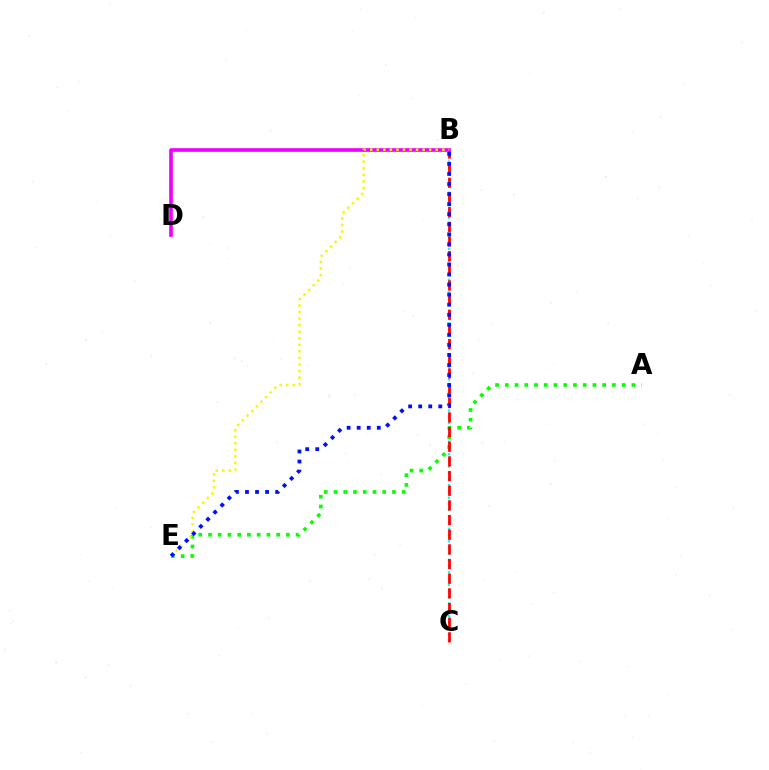{('B', 'C'): [{'color': '#00fff6', 'line_style': 'dotted', 'thickness': 1.69}, {'color': '#ff0000', 'line_style': 'dashed', 'thickness': 1.99}], ('A', 'E'): [{'color': '#08ff00', 'line_style': 'dotted', 'thickness': 2.65}], ('B', 'D'): [{'color': '#ee00ff', 'line_style': 'solid', 'thickness': 2.63}], ('B', 'E'): [{'color': '#fcf500', 'line_style': 'dotted', 'thickness': 1.78}, {'color': '#0010ff', 'line_style': 'dotted', 'thickness': 2.73}]}